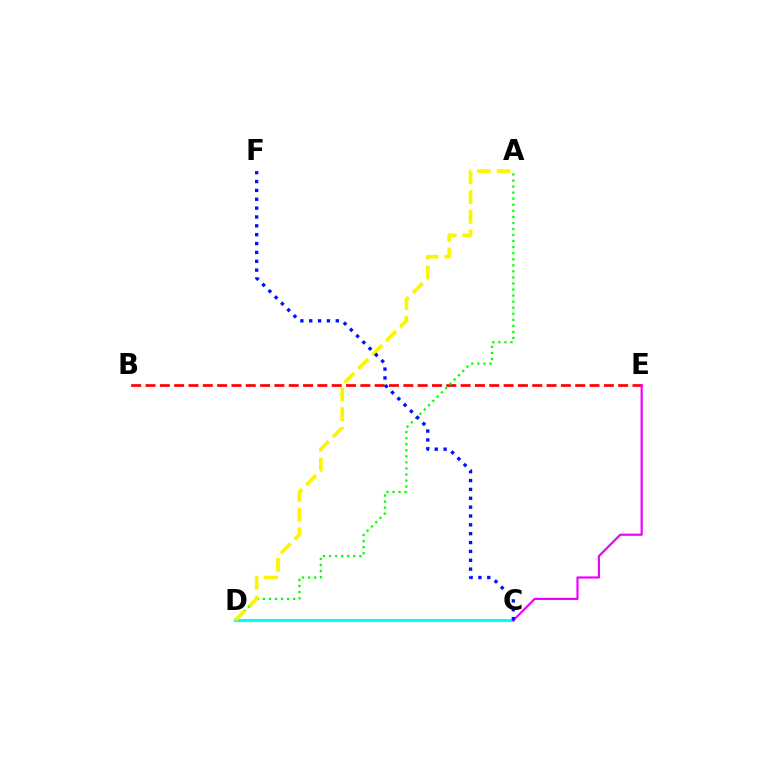{('C', 'D'): [{'color': '#00fff6', 'line_style': 'solid', 'thickness': 2.28}], ('B', 'E'): [{'color': '#ff0000', 'line_style': 'dashed', 'thickness': 1.95}], ('A', 'D'): [{'color': '#08ff00', 'line_style': 'dotted', 'thickness': 1.65}, {'color': '#fcf500', 'line_style': 'dashed', 'thickness': 2.67}], ('C', 'E'): [{'color': '#ee00ff', 'line_style': 'solid', 'thickness': 1.57}], ('C', 'F'): [{'color': '#0010ff', 'line_style': 'dotted', 'thickness': 2.41}]}